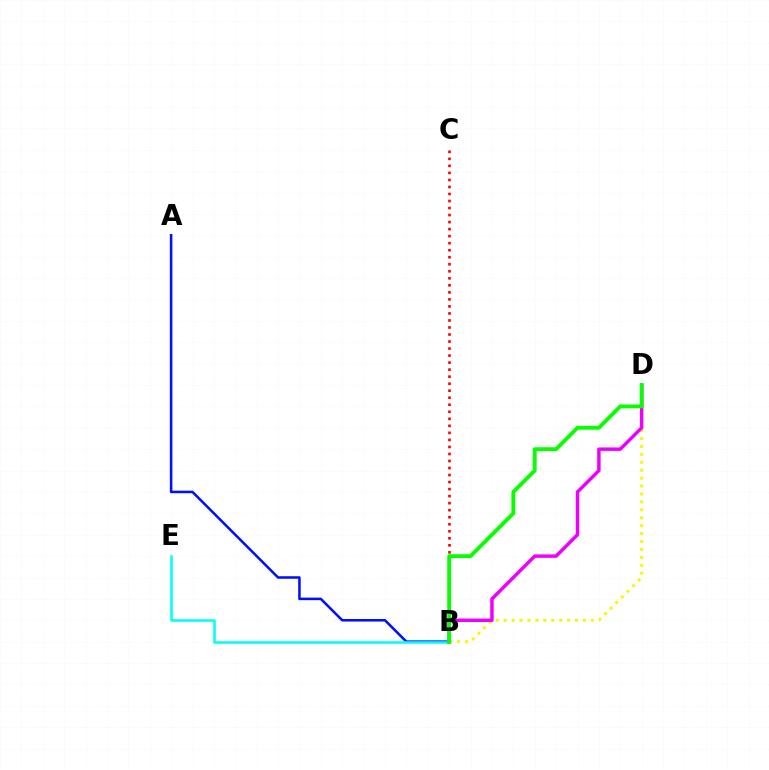{('A', 'B'): [{'color': '#0010ff', 'line_style': 'solid', 'thickness': 1.83}], ('B', 'E'): [{'color': '#00fff6', 'line_style': 'solid', 'thickness': 1.83}], ('B', 'D'): [{'color': '#fcf500', 'line_style': 'dotted', 'thickness': 2.15}, {'color': '#ee00ff', 'line_style': 'solid', 'thickness': 2.49}, {'color': '#08ff00', 'line_style': 'solid', 'thickness': 2.77}], ('B', 'C'): [{'color': '#ff0000', 'line_style': 'dotted', 'thickness': 1.91}]}